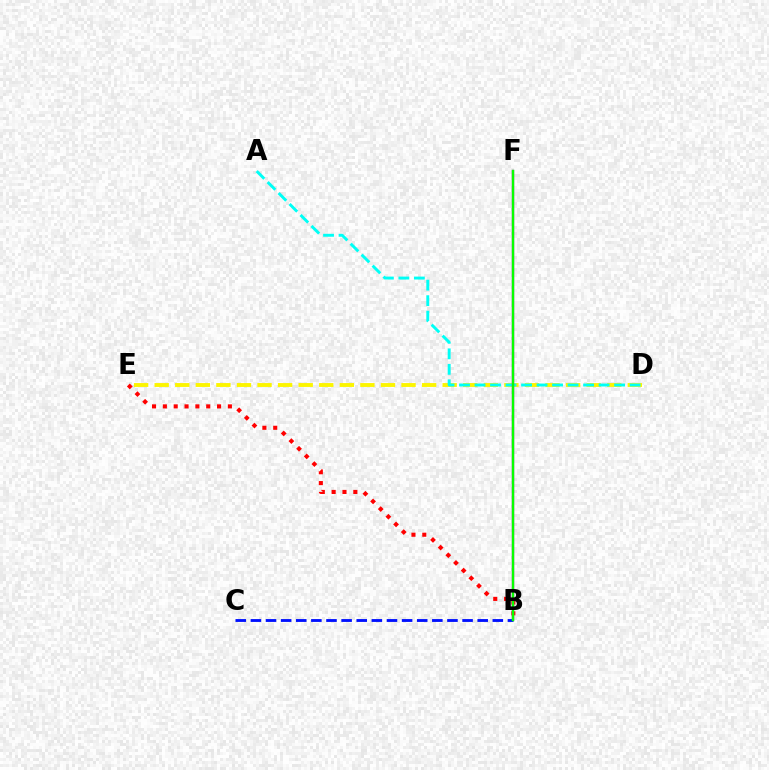{('D', 'E'): [{'color': '#fcf500', 'line_style': 'dashed', 'thickness': 2.79}], ('B', 'E'): [{'color': '#ff0000', 'line_style': 'dotted', 'thickness': 2.94}], ('A', 'D'): [{'color': '#00fff6', 'line_style': 'dashed', 'thickness': 2.11}], ('B', 'F'): [{'color': '#ee00ff', 'line_style': 'solid', 'thickness': 1.67}, {'color': '#08ff00', 'line_style': 'solid', 'thickness': 1.75}], ('B', 'C'): [{'color': '#0010ff', 'line_style': 'dashed', 'thickness': 2.05}]}